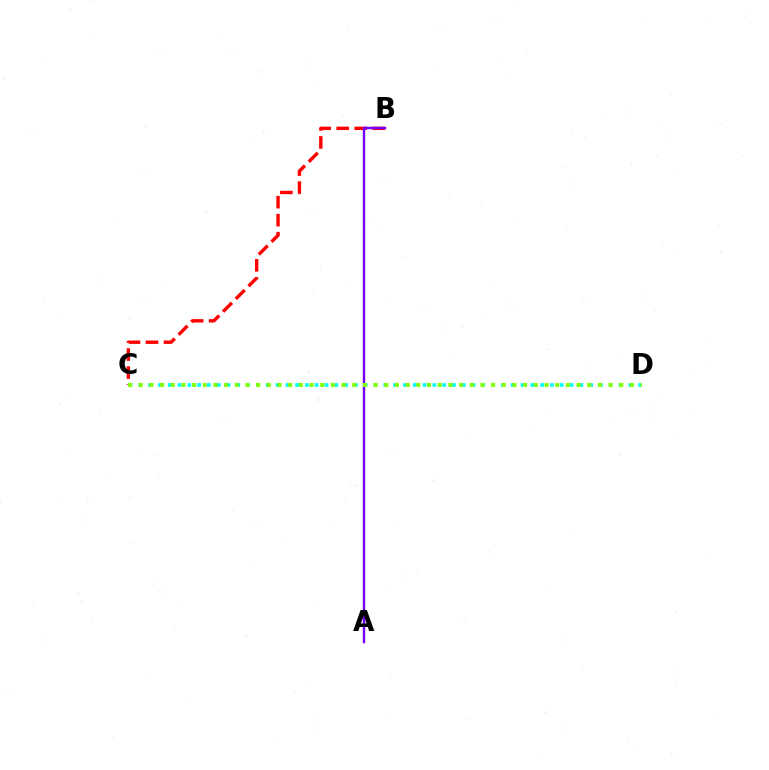{('B', 'C'): [{'color': '#ff0000', 'line_style': 'dashed', 'thickness': 2.45}], ('C', 'D'): [{'color': '#00fff6', 'line_style': 'dotted', 'thickness': 2.66}, {'color': '#84ff00', 'line_style': 'dotted', 'thickness': 2.9}], ('A', 'B'): [{'color': '#7200ff', 'line_style': 'solid', 'thickness': 1.75}]}